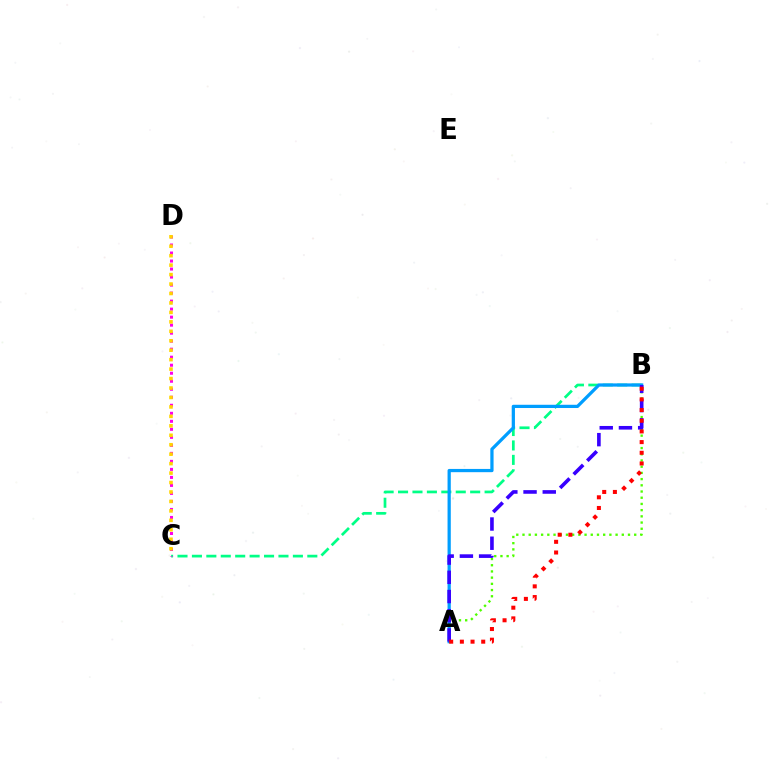{('B', 'C'): [{'color': '#00ff86', 'line_style': 'dashed', 'thickness': 1.96}], ('A', 'B'): [{'color': '#4fff00', 'line_style': 'dotted', 'thickness': 1.69}, {'color': '#009eff', 'line_style': 'solid', 'thickness': 2.33}, {'color': '#3700ff', 'line_style': 'dashed', 'thickness': 2.61}, {'color': '#ff0000', 'line_style': 'dotted', 'thickness': 2.9}], ('C', 'D'): [{'color': '#ff00ed', 'line_style': 'dotted', 'thickness': 2.18}, {'color': '#ffd500', 'line_style': 'dotted', 'thickness': 2.57}]}